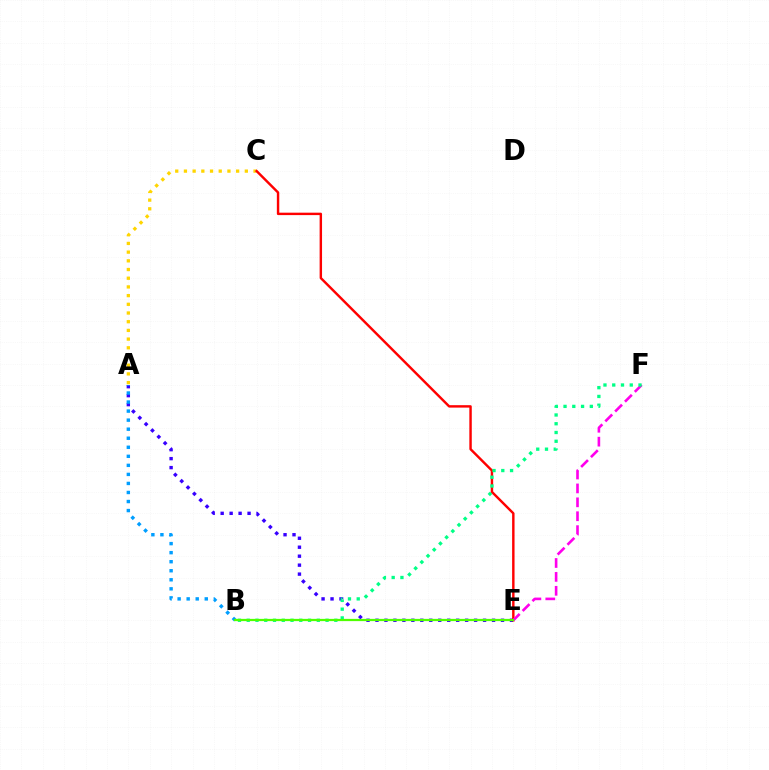{('A', 'C'): [{'color': '#ffd500', 'line_style': 'dotted', 'thickness': 2.36}], ('A', 'E'): [{'color': '#3700ff', 'line_style': 'dotted', 'thickness': 2.44}], ('C', 'E'): [{'color': '#ff0000', 'line_style': 'solid', 'thickness': 1.75}], ('A', 'B'): [{'color': '#009eff', 'line_style': 'dotted', 'thickness': 2.46}], ('E', 'F'): [{'color': '#ff00ed', 'line_style': 'dashed', 'thickness': 1.89}], ('B', 'F'): [{'color': '#00ff86', 'line_style': 'dotted', 'thickness': 2.38}], ('B', 'E'): [{'color': '#4fff00', 'line_style': 'solid', 'thickness': 1.61}]}